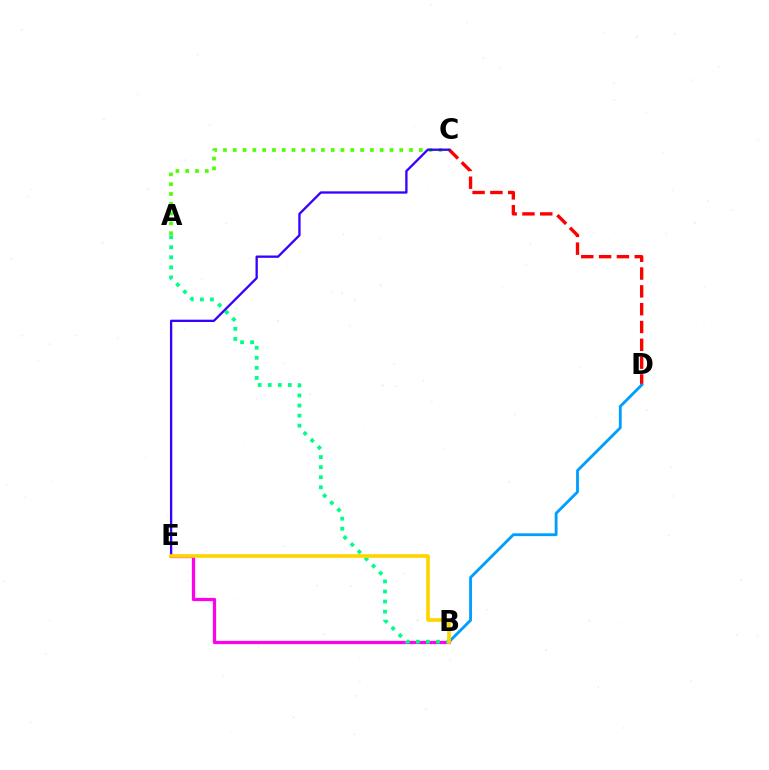{('C', 'D'): [{'color': '#ff0000', 'line_style': 'dashed', 'thickness': 2.42}], ('A', 'C'): [{'color': '#4fff00', 'line_style': 'dotted', 'thickness': 2.66}], ('B', 'D'): [{'color': '#009eff', 'line_style': 'solid', 'thickness': 2.04}], ('B', 'E'): [{'color': '#ff00ed', 'line_style': 'solid', 'thickness': 2.34}, {'color': '#ffd500', 'line_style': 'solid', 'thickness': 2.62}], ('C', 'E'): [{'color': '#3700ff', 'line_style': 'solid', 'thickness': 1.67}], ('A', 'B'): [{'color': '#00ff86', 'line_style': 'dotted', 'thickness': 2.73}]}